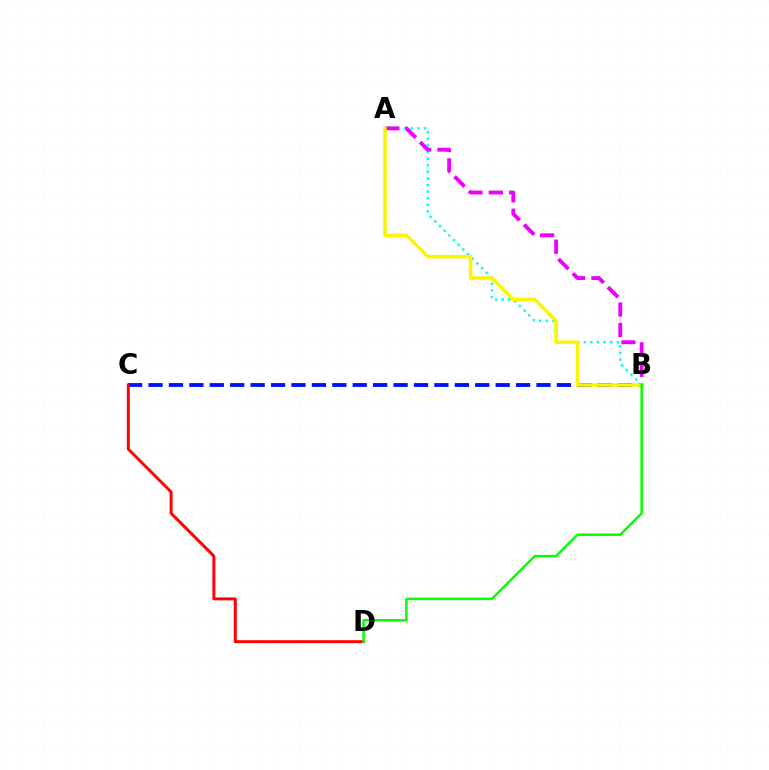{('A', 'B'): [{'color': '#00fff6', 'line_style': 'dotted', 'thickness': 1.79}, {'color': '#ee00ff', 'line_style': 'dashed', 'thickness': 2.77}, {'color': '#fcf500', 'line_style': 'solid', 'thickness': 2.54}], ('B', 'C'): [{'color': '#0010ff', 'line_style': 'dashed', 'thickness': 2.77}], ('C', 'D'): [{'color': '#ff0000', 'line_style': 'solid', 'thickness': 2.13}], ('B', 'D'): [{'color': '#08ff00', 'line_style': 'solid', 'thickness': 1.83}]}